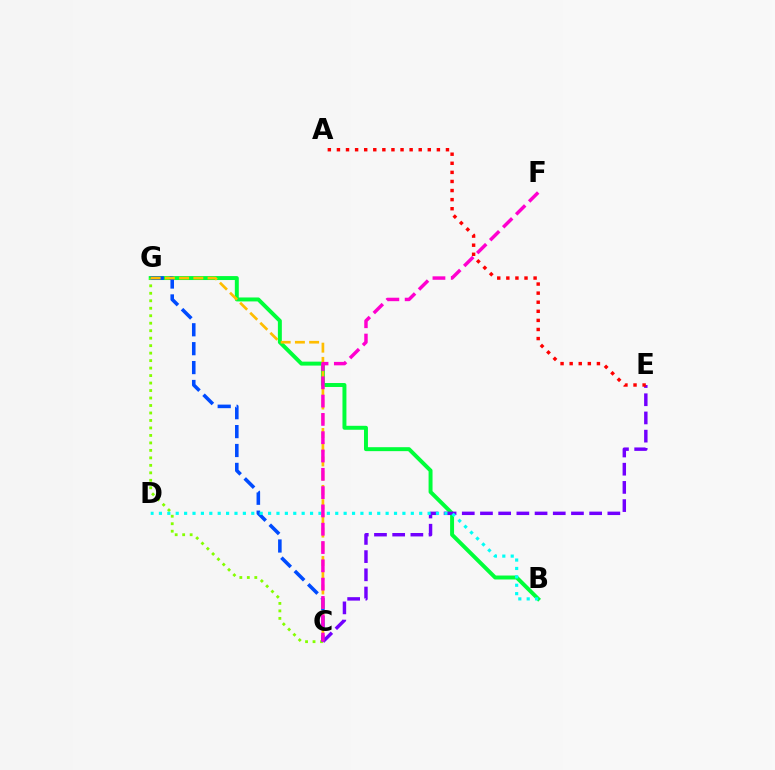{('B', 'G'): [{'color': '#00ff39', 'line_style': 'solid', 'thickness': 2.85}], ('C', 'E'): [{'color': '#7200ff', 'line_style': 'dashed', 'thickness': 2.47}], ('C', 'G'): [{'color': '#84ff00', 'line_style': 'dotted', 'thickness': 2.03}, {'color': '#004bff', 'line_style': 'dashed', 'thickness': 2.57}, {'color': '#ffbd00', 'line_style': 'dashed', 'thickness': 1.93}], ('B', 'D'): [{'color': '#00fff6', 'line_style': 'dotted', 'thickness': 2.28}], ('C', 'F'): [{'color': '#ff00cf', 'line_style': 'dashed', 'thickness': 2.49}], ('A', 'E'): [{'color': '#ff0000', 'line_style': 'dotted', 'thickness': 2.47}]}